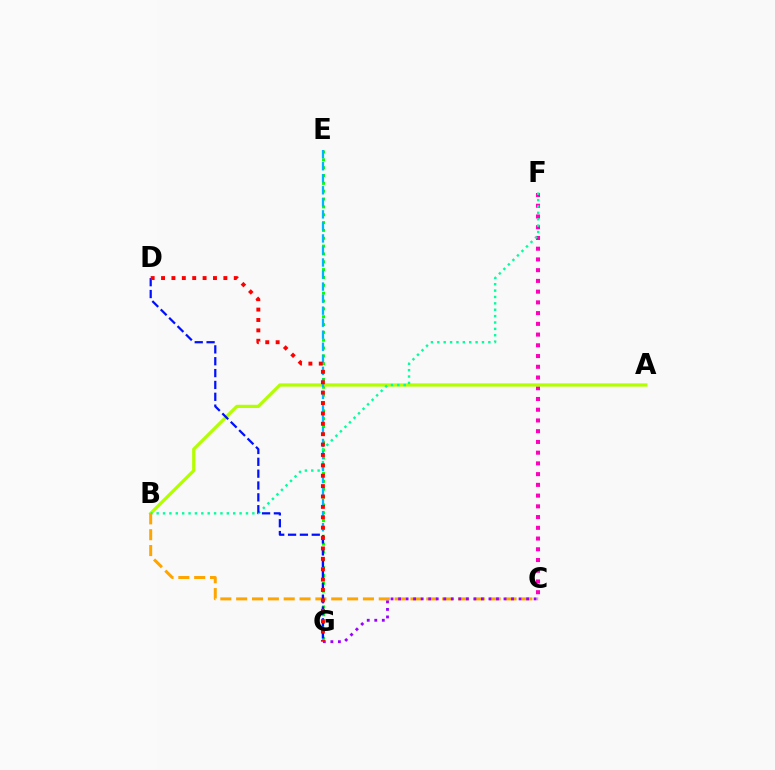{('C', 'F'): [{'color': '#ff00bd', 'line_style': 'dotted', 'thickness': 2.92}], ('E', 'G'): [{'color': '#08ff00', 'line_style': 'dotted', 'thickness': 2.13}, {'color': '#00b5ff', 'line_style': 'dashed', 'thickness': 1.63}], ('A', 'B'): [{'color': '#b3ff00', 'line_style': 'solid', 'thickness': 2.33}], ('B', 'F'): [{'color': '#00ff9d', 'line_style': 'dotted', 'thickness': 1.73}], ('B', 'C'): [{'color': '#ffa500', 'line_style': 'dashed', 'thickness': 2.15}], ('D', 'G'): [{'color': '#0010ff', 'line_style': 'dashed', 'thickness': 1.61}, {'color': '#ff0000', 'line_style': 'dotted', 'thickness': 2.82}], ('C', 'G'): [{'color': '#9b00ff', 'line_style': 'dotted', 'thickness': 2.05}]}